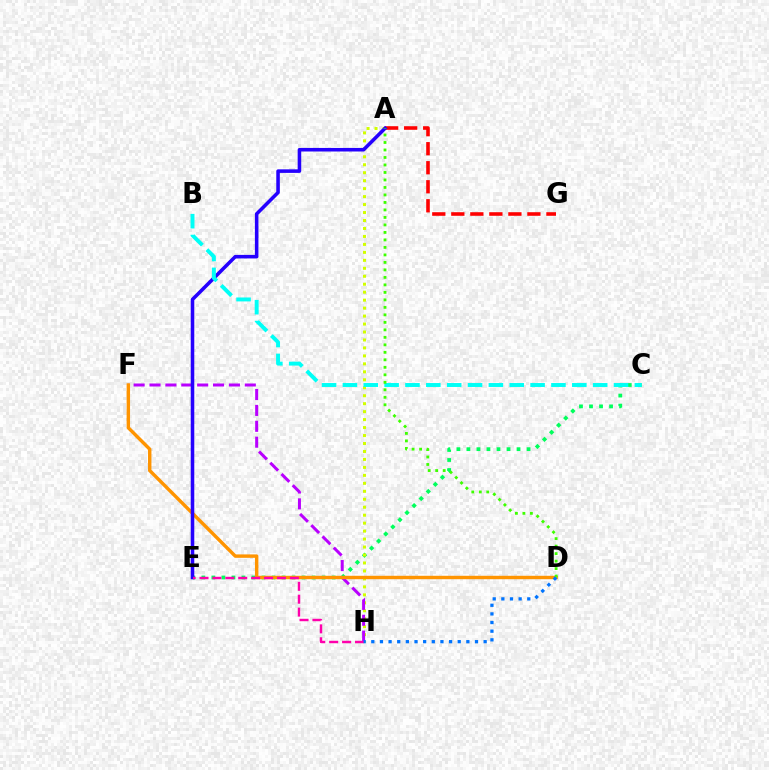{('C', 'E'): [{'color': '#00ff5c', 'line_style': 'dotted', 'thickness': 2.72}], ('A', 'H'): [{'color': '#d1ff00', 'line_style': 'dotted', 'thickness': 2.16}], ('F', 'H'): [{'color': '#b900ff', 'line_style': 'dashed', 'thickness': 2.16}], ('D', 'F'): [{'color': '#ff9400', 'line_style': 'solid', 'thickness': 2.46}], ('A', 'G'): [{'color': '#ff0000', 'line_style': 'dashed', 'thickness': 2.58}], ('A', 'E'): [{'color': '#2500ff', 'line_style': 'solid', 'thickness': 2.56}], ('B', 'C'): [{'color': '#00fff6', 'line_style': 'dashed', 'thickness': 2.83}], ('A', 'D'): [{'color': '#3dff00', 'line_style': 'dotted', 'thickness': 2.04}], ('E', 'H'): [{'color': '#ff00ac', 'line_style': 'dashed', 'thickness': 1.75}], ('D', 'H'): [{'color': '#0074ff', 'line_style': 'dotted', 'thickness': 2.35}]}